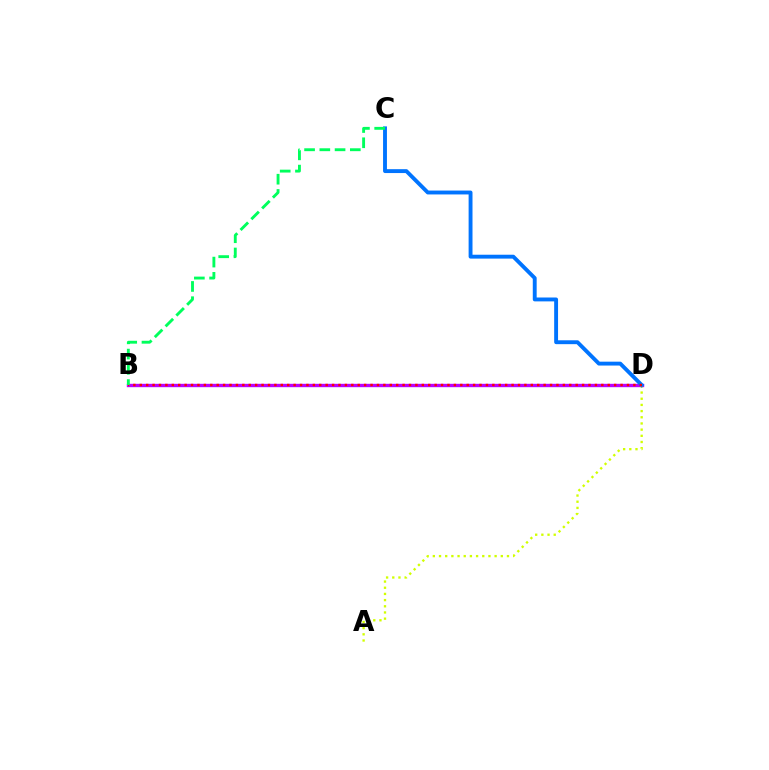{('B', 'D'): [{'color': '#b900ff', 'line_style': 'solid', 'thickness': 2.43}, {'color': '#ff0000', 'line_style': 'dotted', 'thickness': 1.74}], ('A', 'D'): [{'color': '#d1ff00', 'line_style': 'dotted', 'thickness': 1.68}], ('C', 'D'): [{'color': '#0074ff', 'line_style': 'solid', 'thickness': 2.79}], ('B', 'C'): [{'color': '#00ff5c', 'line_style': 'dashed', 'thickness': 2.07}]}